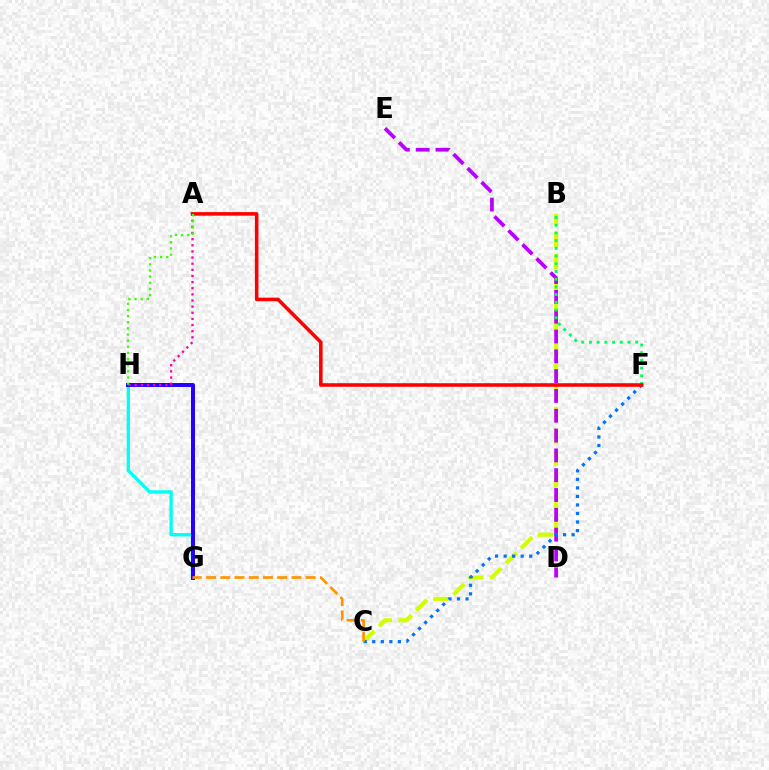{('G', 'H'): [{'color': '#00fff6', 'line_style': 'solid', 'thickness': 2.41}, {'color': '#2500ff', 'line_style': 'solid', 'thickness': 2.87}], ('B', 'C'): [{'color': '#d1ff00', 'line_style': 'dashed', 'thickness': 2.97}], ('D', 'E'): [{'color': '#b900ff', 'line_style': 'dashed', 'thickness': 2.69}], ('B', 'F'): [{'color': '#00ff5c', 'line_style': 'dotted', 'thickness': 2.1}], ('C', 'F'): [{'color': '#0074ff', 'line_style': 'dotted', 'thickness': 2.32}], ('A', 'H'): [{'color': '#ff00ac', 'line_style': 'dotted', 'thickness': 1.67}, {'color': '#3dff00', 'line_style': 'dotted', 'thickness': 1.67}], ('A', 'F'): [{'color': '#ff0000', 'line_style': 'solid', 'thickness': 2.57}], ('C', 'G'): [{'color': '#ff9400', 'line_style': 'dashed', 'thickness': 1.93}]}